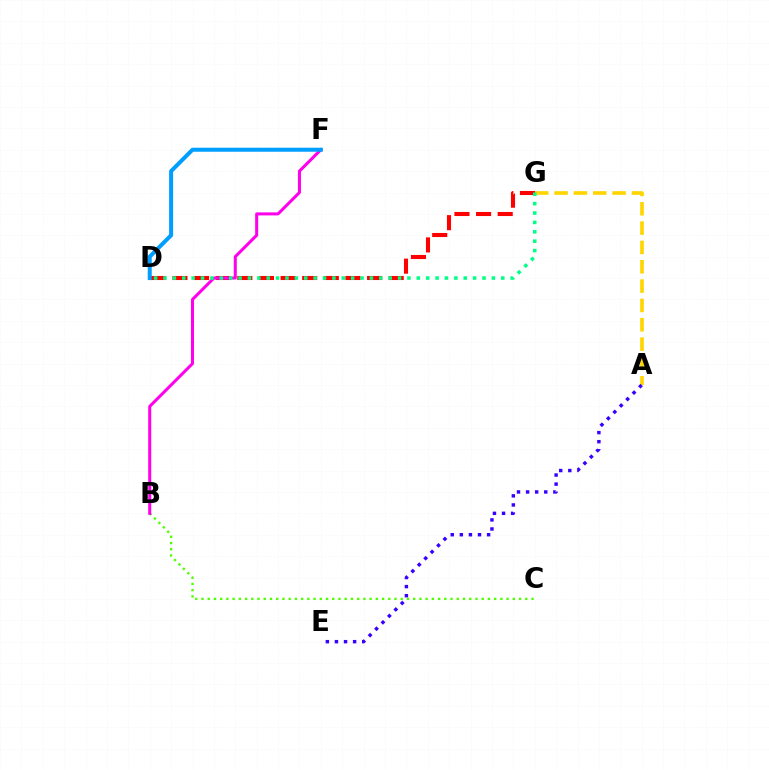{('D', 'G'): [{'color': '#ff0000', 'line_style': 'dashed', 'thickness': 2.94}, {'color': '#00ff86', 'line_style': 'dotted', 'thickness': 2.55}], ('B', 'C'): [{'color': '#4fff00', 'line_style': 'dotted', 'thickness': 1.69}], ('A', 'G'): [{'color': '#ffd500', 'line_style': 'dashed', 'thickness': 2.63}], ('B', 'F'): [{'color': '#ff00ed', 'line_style': 'solid', 'thickness': 2.18}], ('D', 'F'): [{'color': '#009eff', 'line_style': 'solid', 'thickness': 2.89}], ('A', 'E'): [{'color': '#3700ff', 'line_style': 'dotted', 'thickness': 2.47}]}